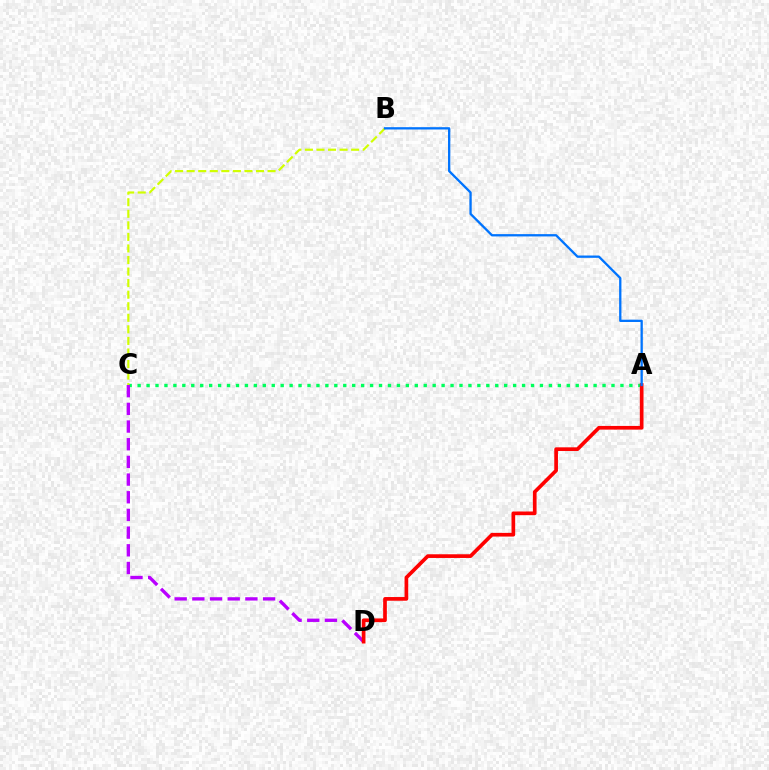{('A', 'C'): [{'color': '#00ff5c', 'line_style': 'dotted', 'thickness': 2.43}], ('C', 'D'): [{'color': '#b900ff', 'line_style': 'dashed', 'thickness': 2.4}], ('B', 'C'): [{'color': '#d1ff00', 'line_style': 'dashed', 'thickness': 1.57}], ('A', 'D'): [{'color': '#ff0000', 'line_style': 'solid', 'thickness': 2.66}], ('A', 'B'): [{'color': '#0074ff', 'line_style': 'solid', 'thickness': 1.66}]}